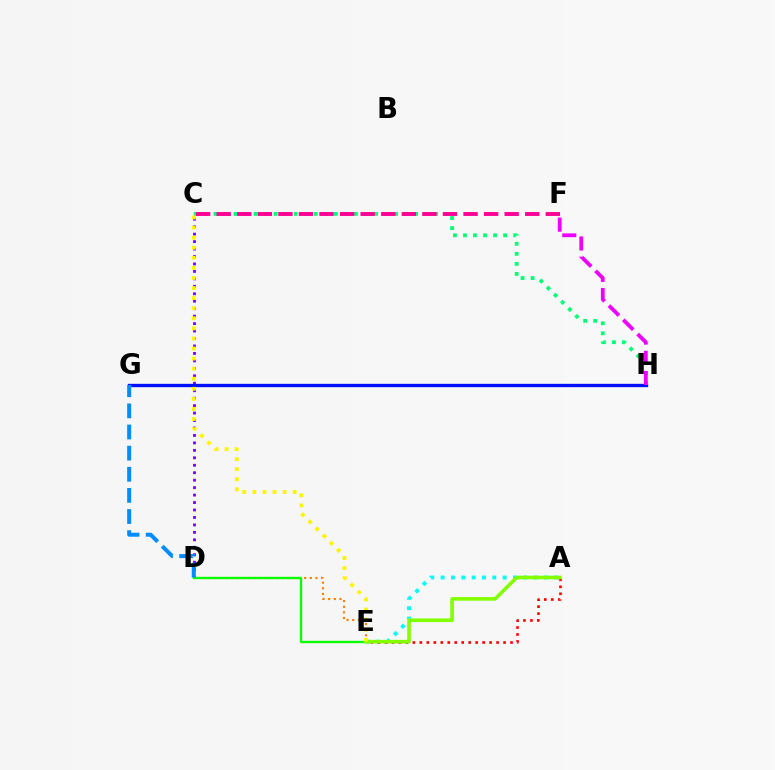{('C', 'D'): [{'color': '#7200ff', 'line_style': 'dotted', 'thickness': 2.03}], ('D', 'E'): [{'color': '#ff7c00', 'line_style': 'dotted', 'thickness': 1.53}, {'color': '#08ff00', 'line_style': 'solid', 'thickness': 1.69}], ('G', 'H'): [{'color': '#0010ff', 'line_style': 'solid', 'thickness': 2.41}], ('C', 'H'): [{'color': '#00ff74', 'line_style': 'dotted', 'thickness': 2.73}], ('A', 'E'): [{'color': '#00fff6', 'line_style': 'dotted', 'thickness': 2.81}, {'color': '#ff0000', 'line_style': 'dotted', 'thickness': 1.9}, {'color': '#84ff00', 'line_style': 'solid', 'thickness': 2.6}], ('C', 'F'): [{'color': '#ff0094', 'line_style': 'dashed', 'thickness': 2.79}], ('F', 'H'): [{'color': '#ee00ff', 'line_style': 'dashed', 'thickness': 2.74}], ('D', 'G'): [{'color': '#008cff', 'line_style': 'dashed', 'thickness': 2.87}], ('C', 'E'): [{'color': '#fcf500', 'line_style': 'dotted', 'thickness': 2.74}]}